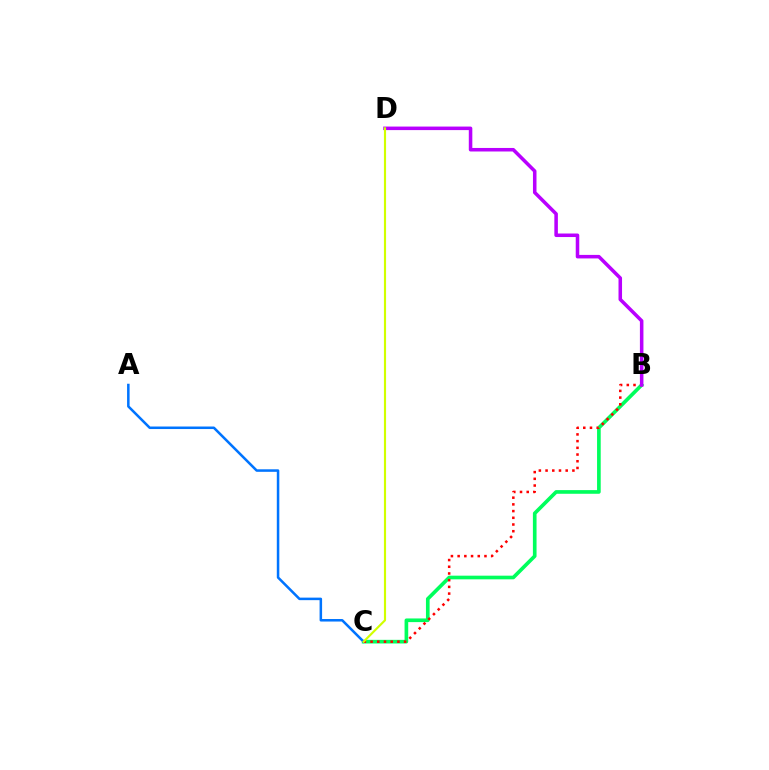{('B', 'C'): [{'color': '#00ff5c', 'line_style': 'solid', 'thickness': 2.63}, {'color': '#ff0000', 'line_style': 'dotted', 'thickness': 1.82}], ('A', 'C'): [{'color': '#0074ff', 'line_style': 'solid', 'thickness': 1.82}], ('B', 'D'): [{'color': '#b900ff', 'line_style': 'solid', 'thickness': 2.54}], ('C', 'D'): [{'color': '#d1ff00', 'line_style': 'solid', 'thickness': 1.55}]}